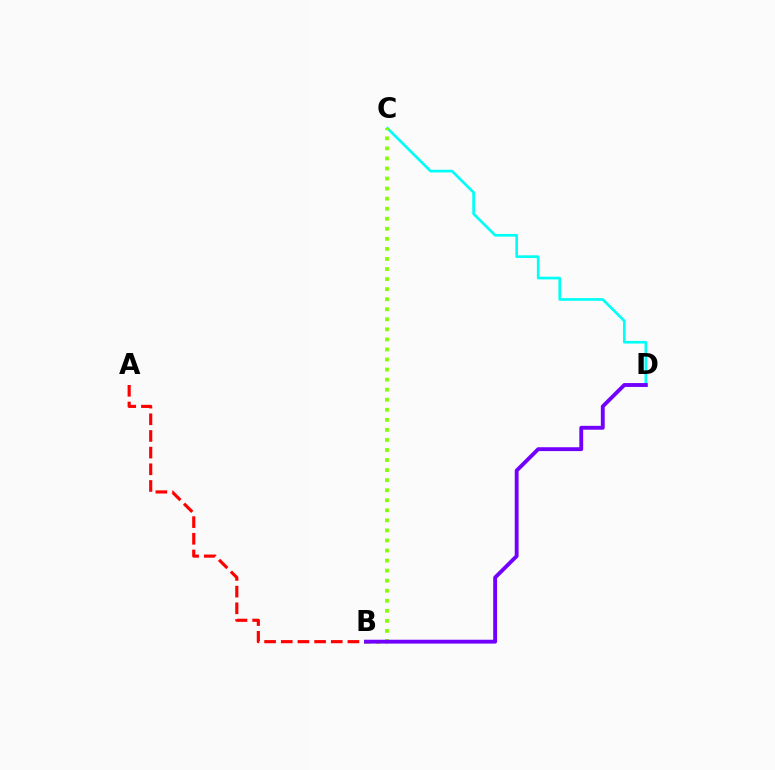{('C', 'D'): [{'color': '#00fff6', 'line_style': 'solid', 'thickness': 1.93}], ('A', 'B'): [{'color': '#ff0000', 'line_style': 'dashed', 'thickness': 2.26}], ('B', 'C'): [{'color': '#84ff00', 'line_style': 'dotted', 'thickness': 2.73}], ('B', 'D'): [{'color': '#7200ff', 'line_style': 'solid', 'thickness': 2.78}]}